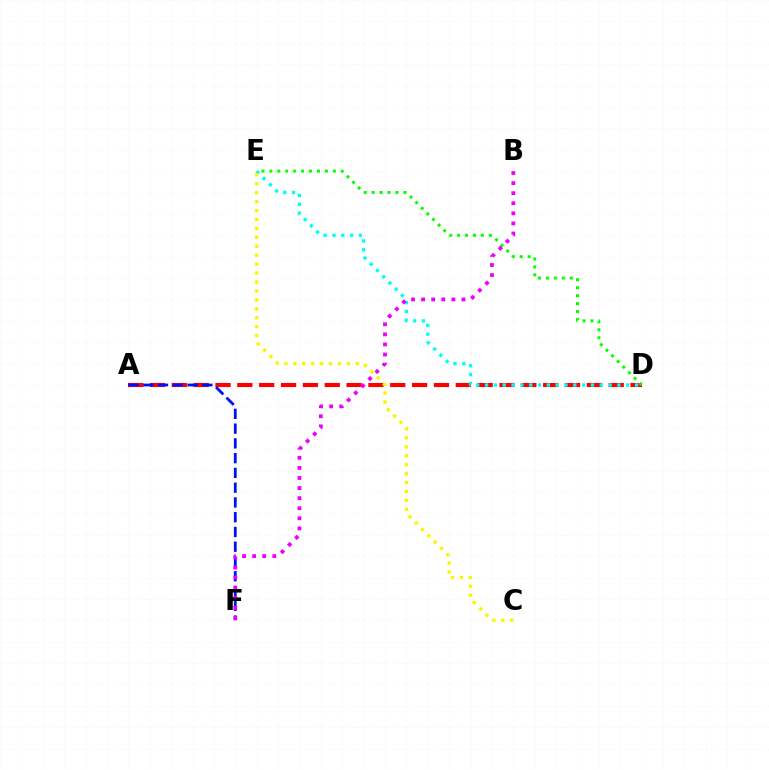{('A', 'D'): [{'color': '#ff0000', 'line_style': 'dashed', 'thickness': 2.97}], ('D', 'E'): [{'color': '#08ff00', 'line_style': 'dotted', 'thickness': 2.16}, {'color': '#00fff6', 'line_style': 'dotted', 'thickness': 2.4}], ('A', 'F'): [{'color': '#0010ff', 'line_style': 'dashed', 'thickness': 2.01}], ('C', 'E'): [{'color': '#fcf500', 'line_style': 'dotted', 'thickness': 2.43}], ('B', 'F'): [{'color': '#ee00ff', 'line_style': 'dotted', 'thickness': 2.74}]}